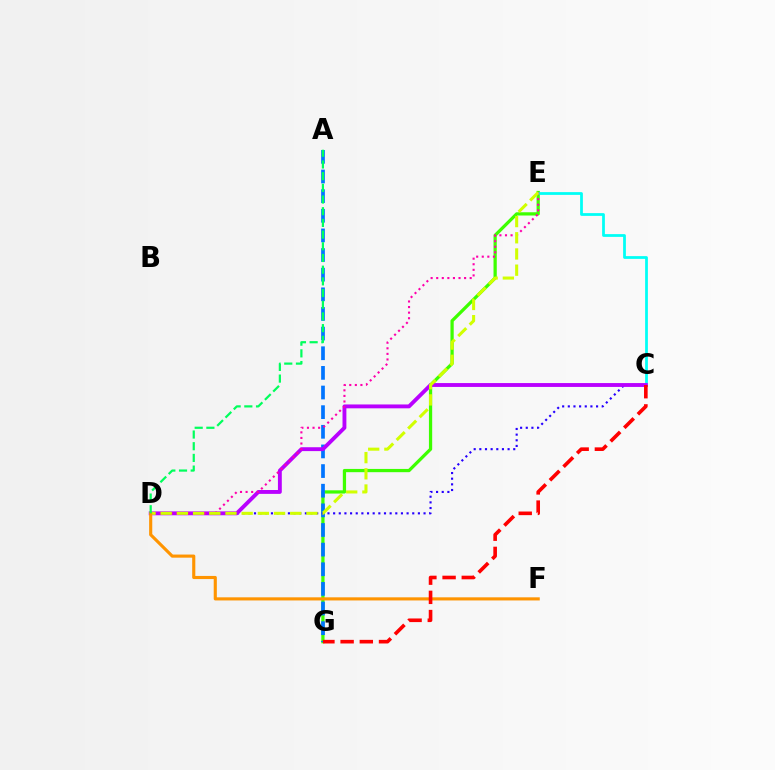{('E', 'G'): [{'color': '#3dff00', 'line_style': 'solid', 'thickness': 2.34}], ('C', 'E'): [{'color': '#00fff6', 'line_style': 'solid', 'thickness': 1.99}], ('A', 'G'): [{'color': '#0074ff', 'line_style': 'dashed', 'thickness': 2.67}], ('C', 'D'): [{'color': '#2500ff', 'line_style': 'dotted', 'thickness': 1.54}, {'color': '#b900ff', 'line_style': 'solid', 'thickness': 2.78}], ('D', 'E'): [{'color': '#ff00ac', 'line_style': 'dotted', 'thickness': 1.52}, {'color': '#d1ff00', 'line_style': 'dashed', 'thickness': 2.2}], ('D', 'F'): [{'color': '#ff9400', 'line_style': 'solid', 'thickness': 2.25}], ('A', 'D'): [{'color': '#00ff5c', 'line_style': 'dashed', 'thickness': 1.59}], ('C', 'G'): [{'color': '#ff0000', 'line_style': 'dashed', 'thickness': 2.61}]}